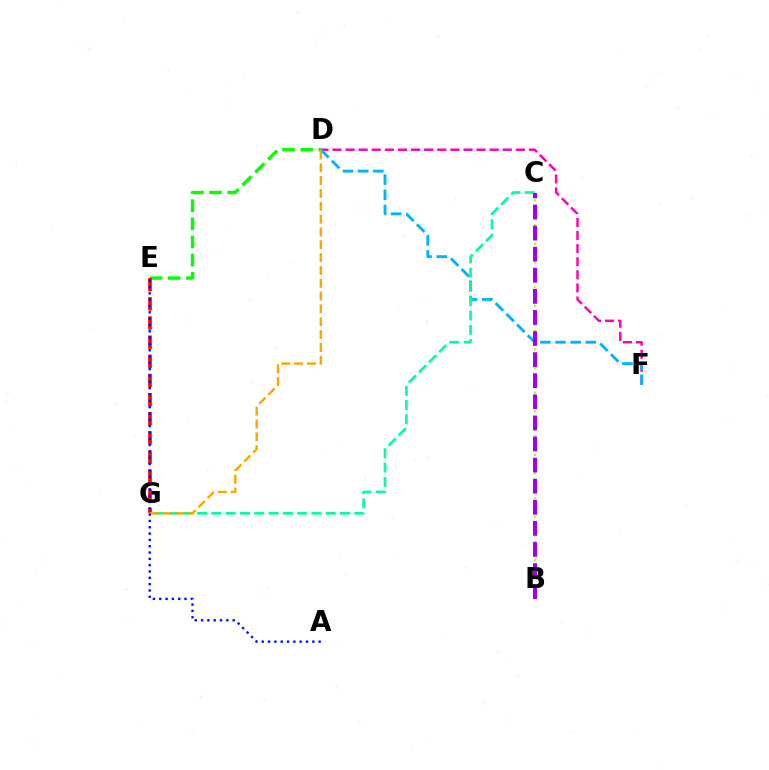{('D', 'F'): [{'color': '#ff00bd', 'line_style': 'dashed', 'thickness': 1.78}, {'color': '#00b5ff', 'line_style': 'dashed', 'thickness': 2.06}], ('D', 'E'): [{'color': '#08ff00', 'line_style': 'dashed', 'thickness': 2.46}], ('E', 'G'): [{'color': '#ff0000', 'line_style': 'dashed', 'thickness': 2.6}], ('C', 'G'): [{'color': '#00ff9d', 'line_style': 'dashed', 'thickness': 1.94}], ('D', 'G'): [{'color': '#ffa500', 'line_style': 'dashed', 'thickness': 1.74}], ('A', 'E'): [{'color': '#0010ff', 'line_style': 'dotted', 'thickness': 1.72}], ('B', 'C'): [{'color': '#b3ff00', 'line_style': 'dotted', 'thickness': 1.69}, {'color': '#9b00ff', 'line_style': 'dashed', 'thickness': 2.87}]}